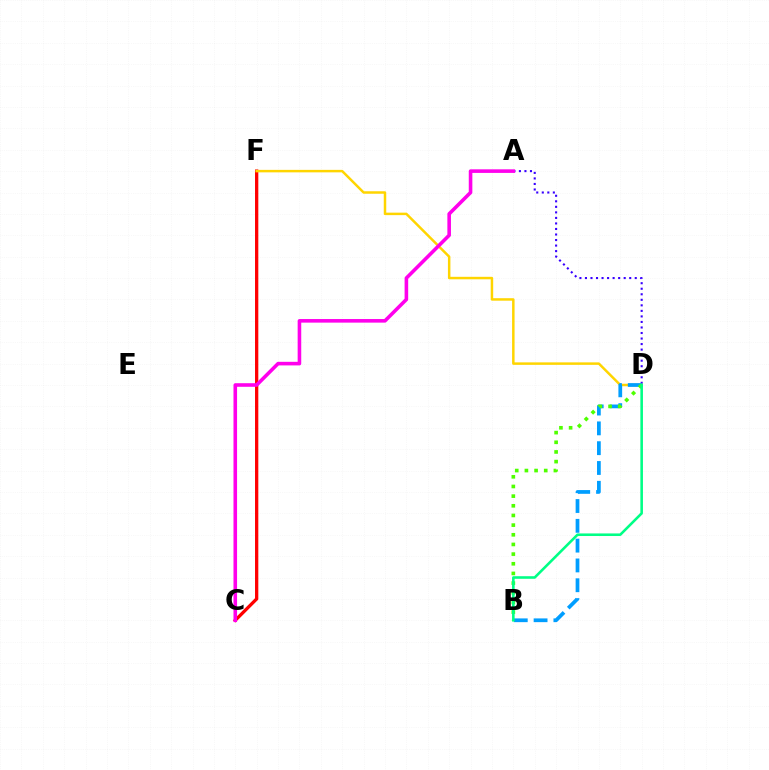{('A', 'D'): [{'color': '#3700ff', 'line_style': 'dotted', 'thickness': 1.5}], ('C', 'F'): [{'color': '#ff0000', 'line_style': 'solid', 'thickness': 2.37}], ('D', 'F'): [{'color': '#ffd500', 'line_style': 'solid', 'thickness': 1.79}], ('B', 'D'): [{'color': '#009eff', 'line_style': 'dashed', 'thickness': 2.69}, {'color': '#4fff00', 'line_style': 'dotted', 'thickness': 2.63}, {'color': '#00ff86', 'line_style': 'solid', 'thickness': 1.86}], ('A', 'C'): [{'color': '#ff00ed', 'line_style': 'solid', 'thickness': 2.58}]}